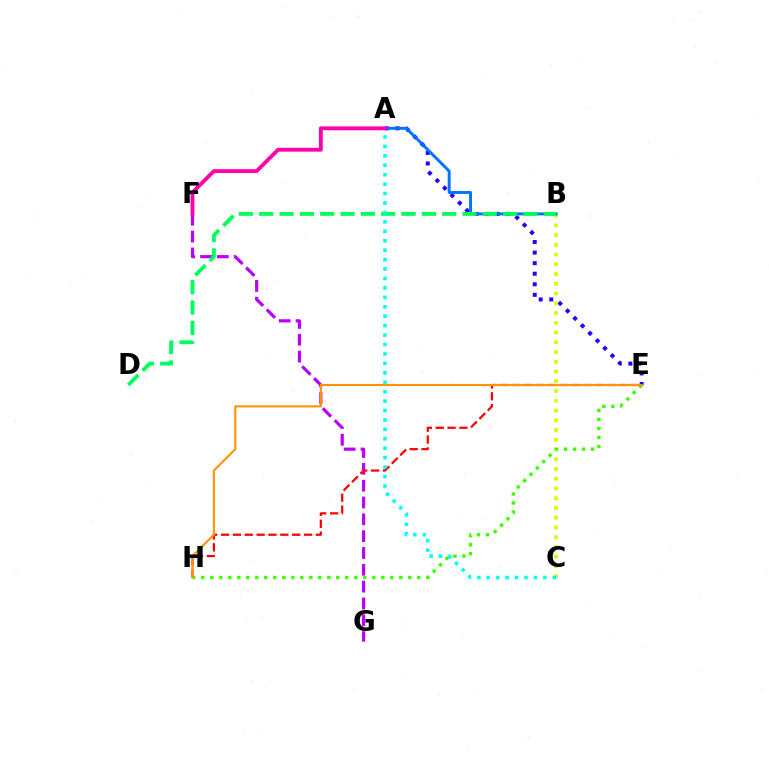{('F', 'G'): [{'color': '#b900ff', 'line_style': 'dashed', 'thickness': 2.29}], ('A', 'E'): [{'color': '#2500ff', 'line_style': 'dotted', 'thickness': 2.87}], ('B', 'C'): [{'color': '#d1ff00', 'line_style': 'dotted', 'thickness': 2.65}], ('E', 'H'): [{'color': '#ff0000', 'line_style': 'dashed', 'thickness': 1.61}, {'color': '#3dff00', 'line_style': 'dotted', 'thickness': 2.45}, {'color': '#ff9400', 'line_style': 'solid', 'thickness': 1.53}], ('A', 'B'): [{'color': '#0074ff', 'line_style': 'solid', 'thickness': 2.11}], ('B', 'D'): [{'color': '#00ff5c', 'line_style': 'dashed', 'thickness': 2.76}], ('A', 'C'): [{'color': '#00fff6', 'line_style': 'dotted', 'thickness': 2.56}], ('A', 'F'): [{'color': '#ff00ac', 'line_style': 'solid', 'thickness': 2.77}]}